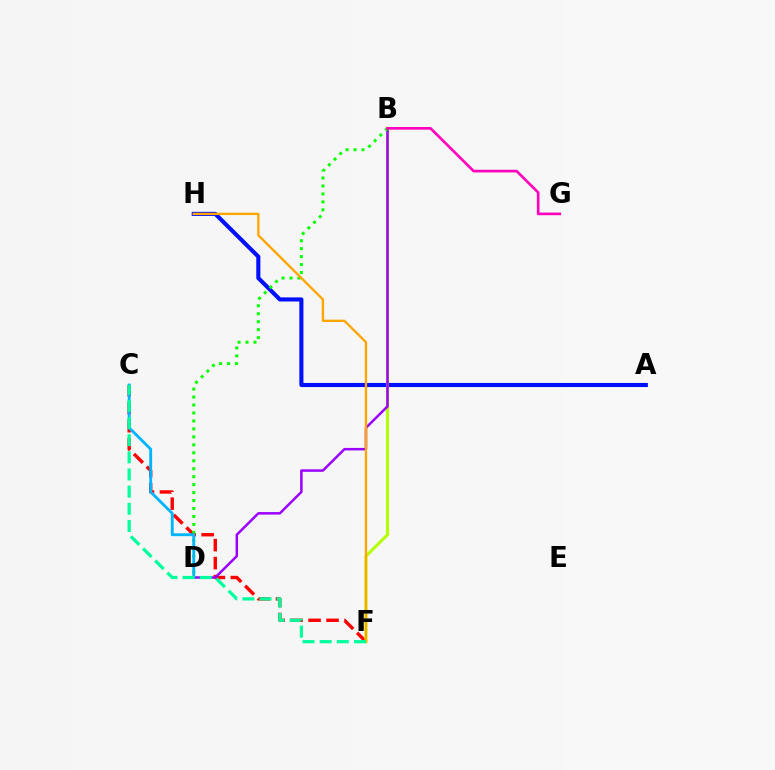{('A', 'H'): [{'color': '#0010ff', 'line_style': 'solid', 'thickness': 2.95}], ('C', 'F'): [{'color': '#ff0000', 'line_style': 'dashed', 'thickness': 2.44}, {'color': '#00ff9d', 'line_style': 'dashed', 'thickness': 2.33}], ('B', 'F'): [{'color': '#b3ff00', 'line_style': 'solid', 'thickness': 2.2}], ('B', 'D'): [{'color': '#9b00ff', 'line_style': 'solid', 'thickness': 1.8}, {'color': '#08ff00', 'line_style': 'dotted', 'thickness': 2.16}], ('B', 'G'): [{'color': '#ff00bd', 'line_style': 'solid', 'thickness': 1.92}], ('C', 'D'): [{'color': '#00b5ff', 'line_style': 'solid', 'thickness': 2.05}], ('F', 'H'): [{'color': '#ffa500', 'line_style': 'solid', 'thickness': 1.68}]}